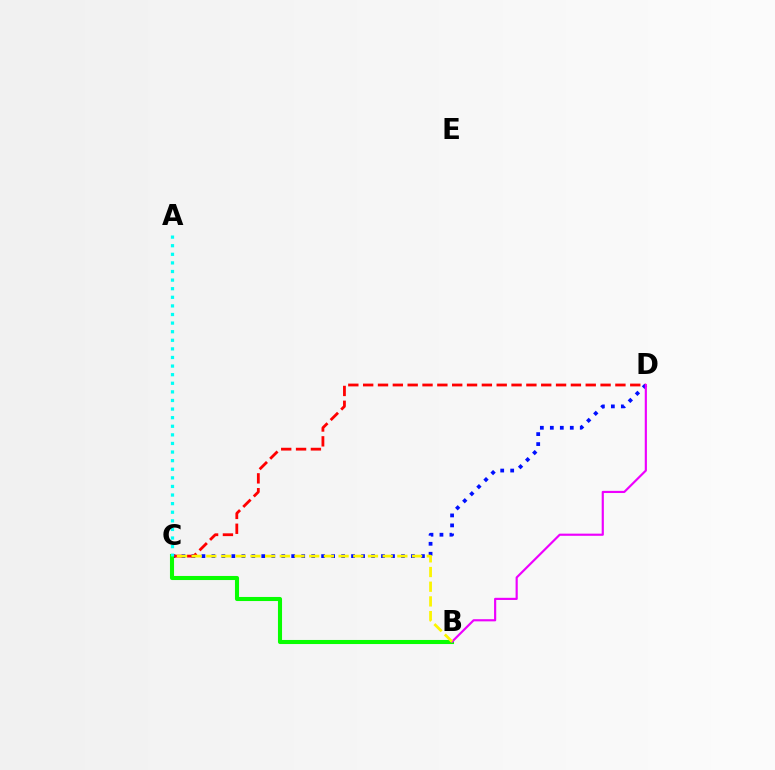{('C', 'D'): [{'color': '#0010ff', 'line_style': 'dotted', 'thickness': 2.71}, {'color': '#ff0000', 'line_style': 'dashed', 'thickness': 2.02}], ('B', 'C'): [{'color': '#08ff00', 'line_style': 'solid', 'thickness': 2.94}, {'color': '#fcf500', 'line_style': 'dashed', 'thickness': 2.0}], ('B', 'D'): [{'color': '#ee00ff', 'line_style': 'solid', 'thickness': 1.56}], ('A', 'C'): [{'color': '#00fff6', 'line_style': 'dotted', 'thickness': 2.34}]}